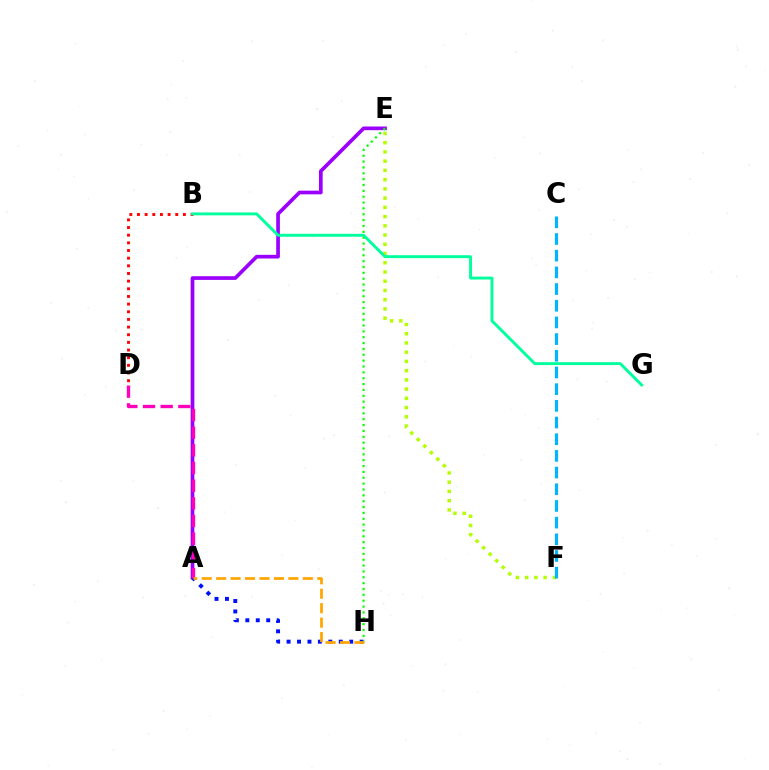{('B', 'D'): [{'color': '#ff0000', 'line_style': 'dotted', 'thickness': 2.08}], ('A', 'E'): [{'color': '#9b00ff', 'line_style': 'solid', 'thickness': 2.66}], ('E', 'F'): [{'color': '#b3ff00', 'line_style': 'dotted', 'thickness': 2.51}], ('C', 'F'): [{'color': '#00b5ff', 'line_style': 'dashed', 'thickness': 2.27}], ('A', 'H'): [{'color': '#0010ff', 'line_style': 'dotted', 'thickness': 2.84}, {'color': '#ffa500', 'line_style': 'dashed', 'thickness': 1.96}], ('A', 'D'): [{'color': '#ff00bd', 'line_style': 'dashed', 'thickness': 2.4}], ('E', 'H'): [{'color': '#08ff00', 'line_style': 'dotted', 'thickness': 1.59}], ('B', 'G'): [{'color': '#00ff9d', 'line_style': 'solid', 'thickness': 2.1}]}